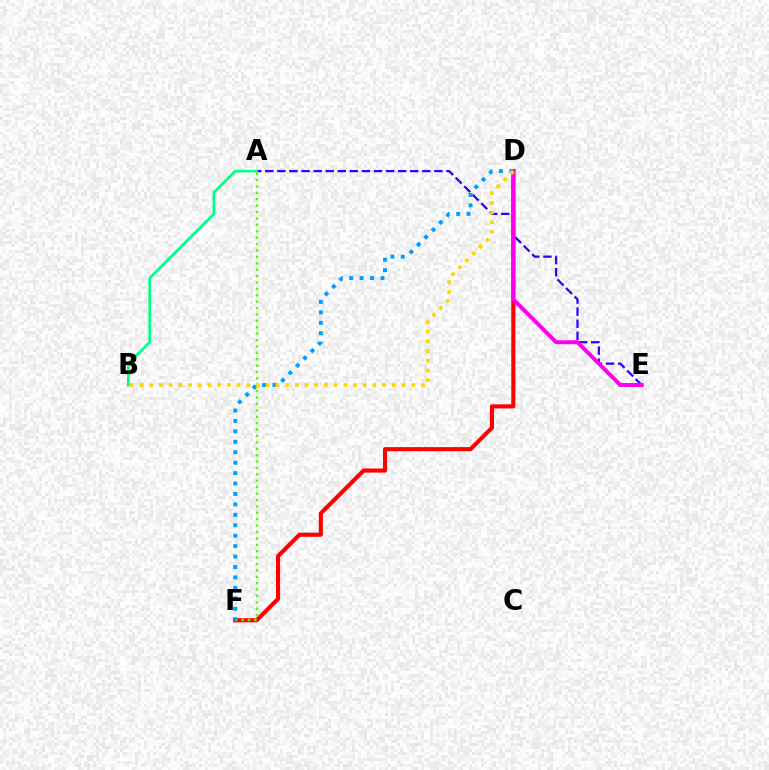{('D', 'F'): [{'color': '#ff0000', 'line_style': 'solid', 'thickness': 2.96}, {'color': '#009eff', 'line_style': 'dotted', 'thickness': 2.83}], ('A', 'F'): [{'color': '#4fff00', 'line_style': 'dotted', 'thickness': 1.74}], ('A', 'E'): [{'color': '#3700ff', 'line_style': 'dashed', 'thickness': 1.64}], ('D', 'E'): [{'color': '#ff00ed', 'line_style': 'solid', 'thickness': 2.84}], ('A', 'B'): [{'color': '#00ff86', 'line_style': 'solid', 'thickness': 1.92}], ('B', 'D'): [{'color': '#ffd500', 'line_style': 'dotted', 'thickness': 2.64}]}